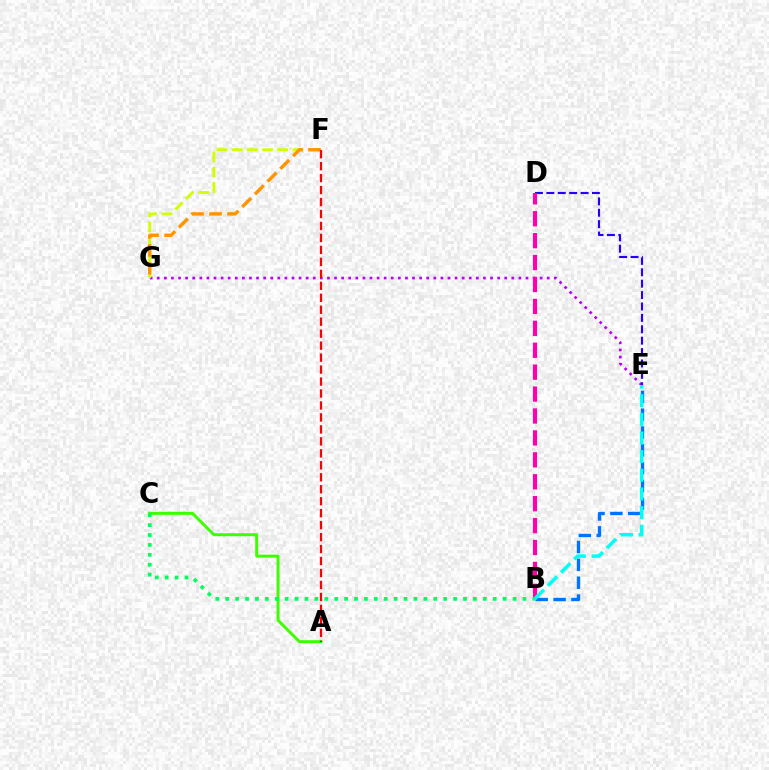{('E', 'G'): [{'color': '#b900ff', 'line_style': 'dotted', 'thickness': 1.93}], ('D', 'E'): [{'color': '#2500ff', 'line_style': 'dashed', 'thickness': 1.55}], ('B', 'D'): [{'color': '#ff00ac', 'line_style': 'dashed', 'thickness': 2.98}], ('A', 'C'): [{'color': '#3dff00', 'line_style': 'solid', 'thickness': 2.14}], ('F', 'G'): [{'color': '#d1ff00', 'line_style': 'dashed', 'thickness': 2.07}, {'color': '#ff9400', 'line_style': 'dashed', 'thickness': 2.44}], ('A', 'F'): [{'color': '#ff0000', 'line_style': 'dashed', 'thickness': 1.63}], ('B', 'E'): [{'color': '#0074ff', 'line_style': 'dashed', 'thickness': 2.42}, {'color': '#00fff6', 'line_style': 'dashed', 'thickness': 2.53}], ('B', 'C'): [{'color': '#00ff5c', 'line_style': 'dotted', 'thickness': 2.69}]}